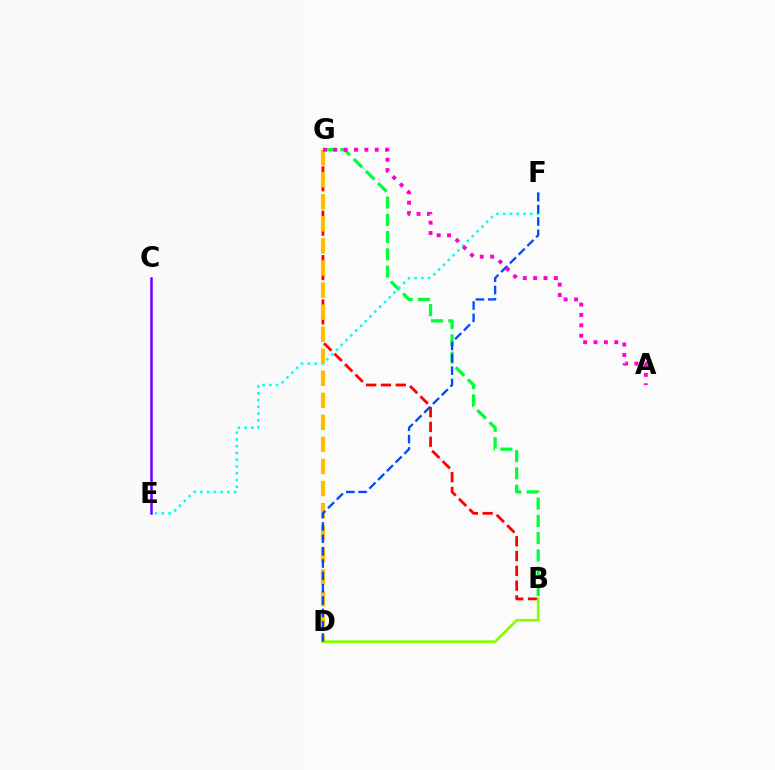{('B', 'G'): [{'color': '#ff0000', 'line_style': 'dashed', 'thickness': 2.01}, {'color': '#00ff39', 'line_style': 'dashed', 'thickness': 2.34}], ('C', 'E'): [{'color': '#7200ff', 'line_style': 'solid', 'thickness': 1.82}], ('B', 'D'): [{'color': '#84ff00', 'line_style': 'solid', 'thickness': 1.96}], ('E', 'F'): [{'color': '#00fff6', 'line_style': 'dotted', 'thickness': 1.84}], ('D', 'G'): [{'color': '#ffbd00', 'line_style': 'dashed', 'thickness': 3.0}], ('D', 'F'): [{'color': '#004bff', 'line_style': 'dashed', 'thickness': 1.68}], ('A', 'G'): [{'color': '#ff00cf', 'line_style': 'dotted', 'thickness': 2.82}]}